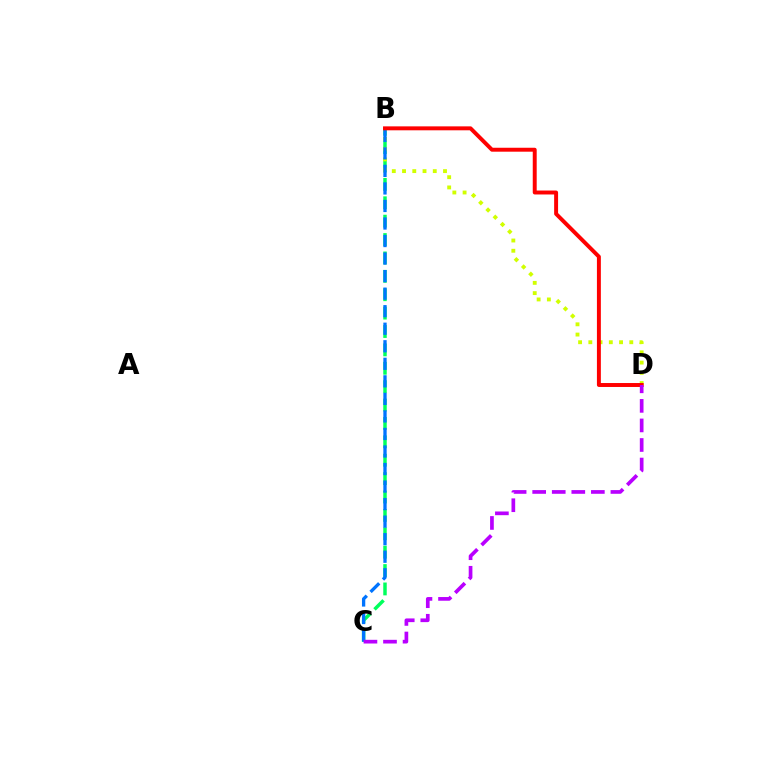{('B', 'C'): [{'color': '#00ff5c', 'line_style': 'dashed', 'thickness': 2.5}, {'color': '#0074ff', 'line_style': 'dashed', 'thickness': 2.38}], ('B', 'D'): [{'color': '#d1ff00', 'line_style': 'dotted', 'thickness': 2.78}, {'color': '#ff0000', 'line_style': 'solid', 'thickness': 2.84}], ('C', 'D'): [{'color': '#b900ff', 'line_style': 'dashed', 'thickness': 2.66}]}